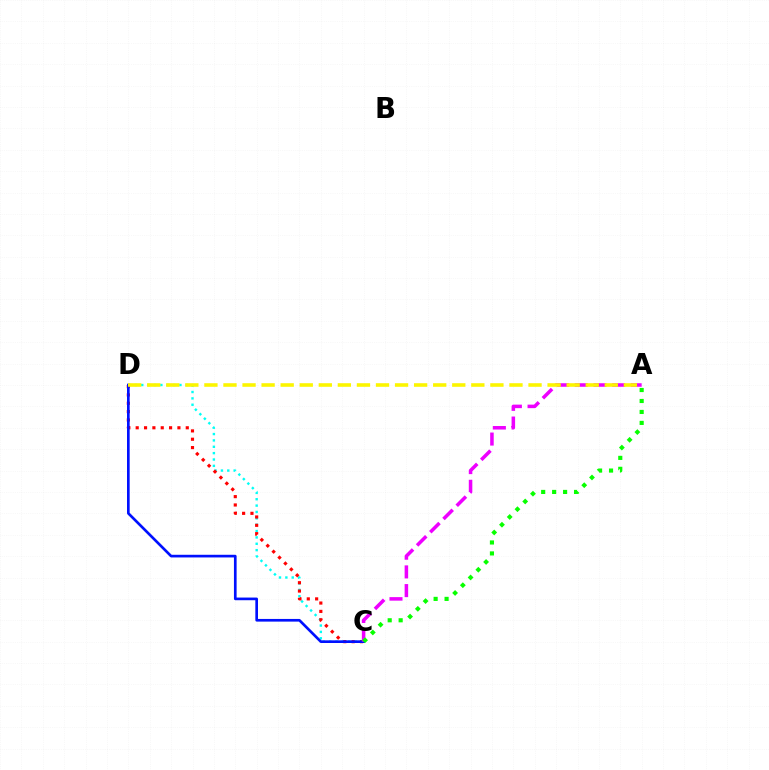{('C', 'D'): [{'color': '#00fff6', 'line_style': 'dotted', 'thickness': 1.73}, {'color': '#ff0000', 'line_style': 'dotted', 'thickness': 2.27}, {'color': '#0010ff', 'line_style': 'solid', 'thickness': 1.92}], ('A', 'C'): [{'color': '#ee00ff', 'line_style': 'dashed', 'thickness': 2.54}, {'color': '#08ff00', 'line_style': 'dotted', 'thickness': 2.98}], ('A', 'D'): [{'color': '#fcf500', 'line_style': 'dashed', 'thickness': 2.59}]}